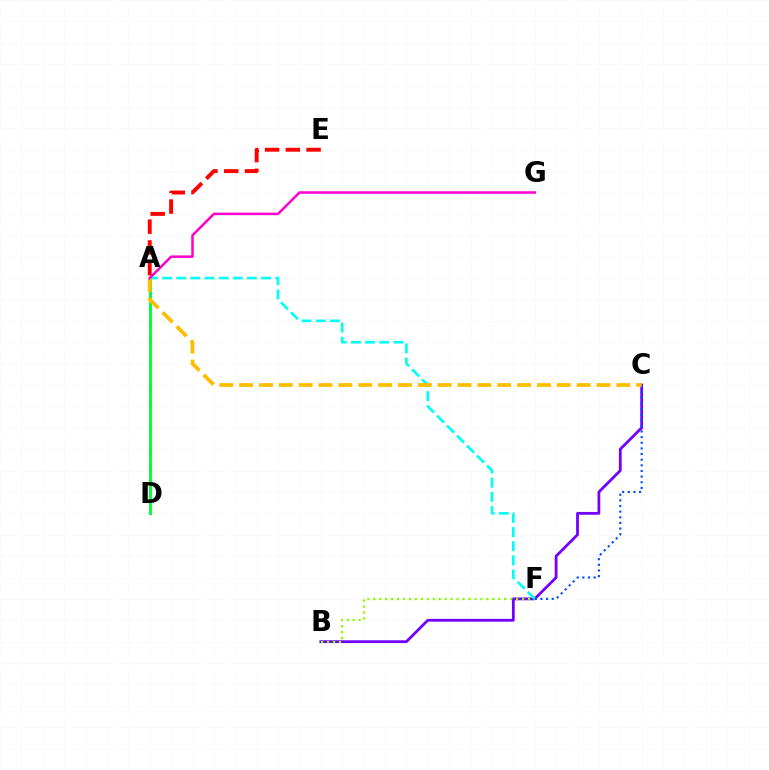{('A', 'D'): [{'color': '#00ff39', 'line_style': 'solid', 'thickness': 2.11}], ('B', 'C'): [{'color': '#7200ff', 'line_style': 'solid', 'thickness': 2.0}], ('B', 'F'): [{'color': '#84ff00', 'line_style': 'dotted', 'thickness': 1.62}], ('A', 'F'): [{'color': '#00fff6', 'line_style': 'dashed', 'thickness': 1.92}], ('A', 'E'): [{'color': '#ff0000', 'line_style': 'dashed', 'thickness': 2.82}], ('C', 'F'): [{'color': '#004bff', 'line_style': 'dotted', 'thickness': 1.53}], ('A', 'C'): [{'color': '#ffbd00', 'line_style': 'dashed', 'thickness': 2.7}], ('A', 'G'): [{'color': '#ff00cf', 'line_style': 'solid', 'thickness': 1.81}]}